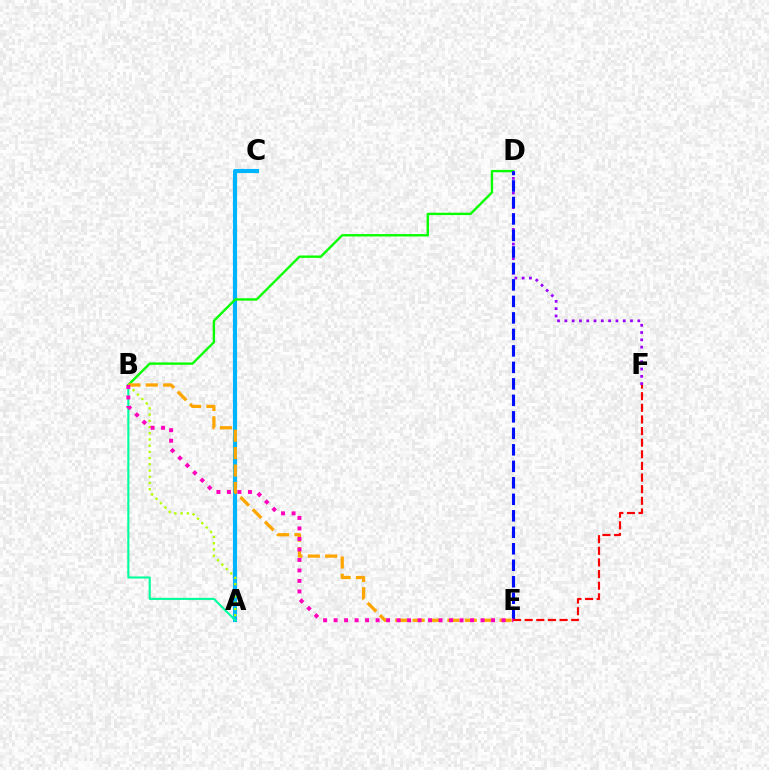{('A', 'C'): [{'color': '#00b5ff', 'line_style': 'solid', 'thickness': 2.96}], ('A', 'B'): [{'color': '#00ff9d', 'line_style': 'solid', 'thickness': 1.52}, {'color': '#b3ff00', 'line_style': 'dotted', 'thickness': 1.69}], ('B', 'D'): [{'color': '#08ff00', 'line_style': 'solid', 'thickness': 1.7}], ('D', 'F'): [{'color': '#9b00ff', 'line_style': 'dotted', 'thickness': 1.98}], ('D', 'E'): [{'color': '#0010ff', 'line_style': 'dashed', 'thickness': 2.24}], ('B', 'E'): [{'color': '#ffa500', 'line_style': 'dashed', 'thickness': 2.36}, {'color': '#ff00bd', 'line_style': 'dotted', 'thickness': 2.85}], ('E', 'F'): [{'color': '#ff0000', 'line_style': 'dashed', 'thickness': 1.58}]}